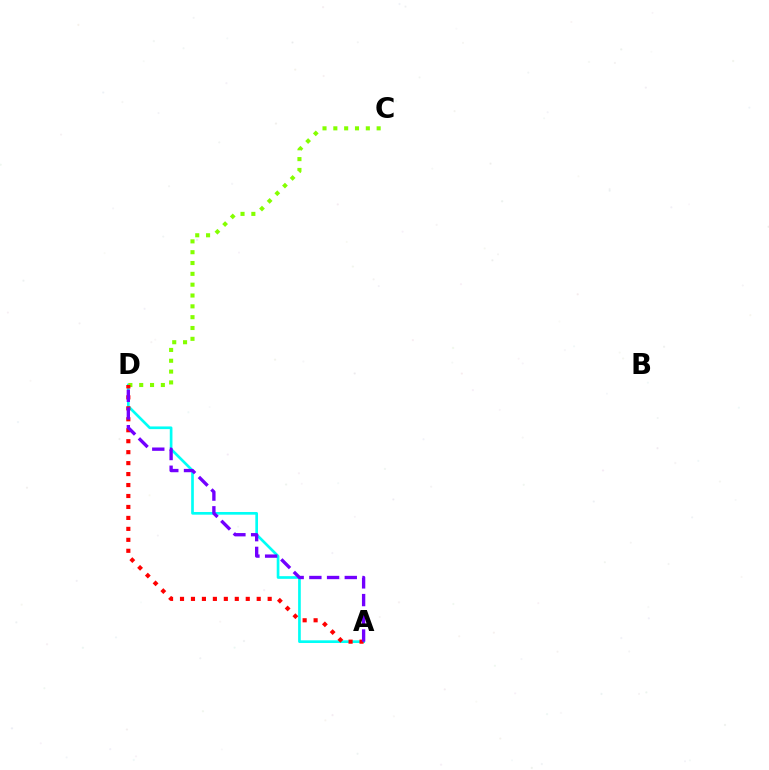{('A', 'D'): [{'color': '#00fff6', 'line_style': 'solid', 'thickness': 1.93}, {'color': '#ff0000', 'line_style': 'dotted', 'thickness': 2.98}, {'color': '#7200ff', 'line_style': 'dashed', 'thickness': 2.4}], ('C', 'D'): [{'color': '#84ff00', 'line_style': 'dotted', 'thickness': 2.94}]}